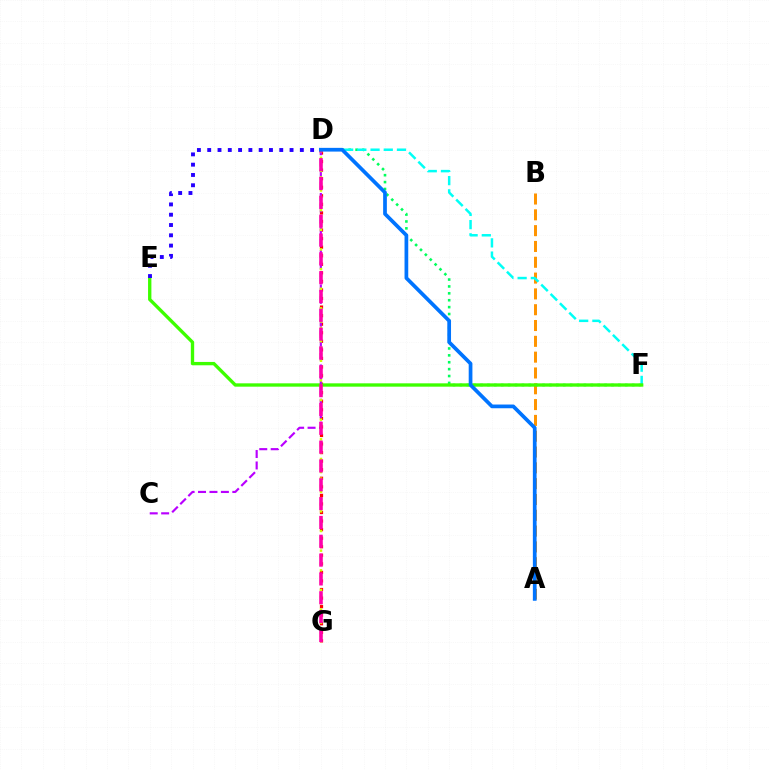{('D', 'F'): [{'color': '#00ff5c', 'line_style': 'dotted', 'thickness': 1.87}, {'color': '#00fff6', 'line_style': 'dashed', 'thickness': 1.79}], ('A', 'B'): [{'color': '#ff9400', 'line_style': 'dashed', 'thickness': 2.15}], ('D', 'G'): [{'color': '#ff0000', 'line_style': 'dotted', 'thickness': 2.33}, {'color': '#d1ff00', 'line_style': 'dotted', 'thickness': 1.78}, {'color': '#ff00ac', 'line_style': 'dashed', 'thickness': 2.56}], ('E', 'F'): [{'color': '#3dff00', 'line_style': 'solid', 'thickness': 2.41}], ('C', 'D'): [{'color': '#b900ff', 'line_style': 'dashed', 'thickness': 1.55}], ('D', 'E'): [{'color': '#2500ff', 'line_style': 'dotted', 'thickness': 2.8}], ('A', 'D'): [{'color': '#0074ff', 'line_style': 'solid', 'thickness': 2.68}]}